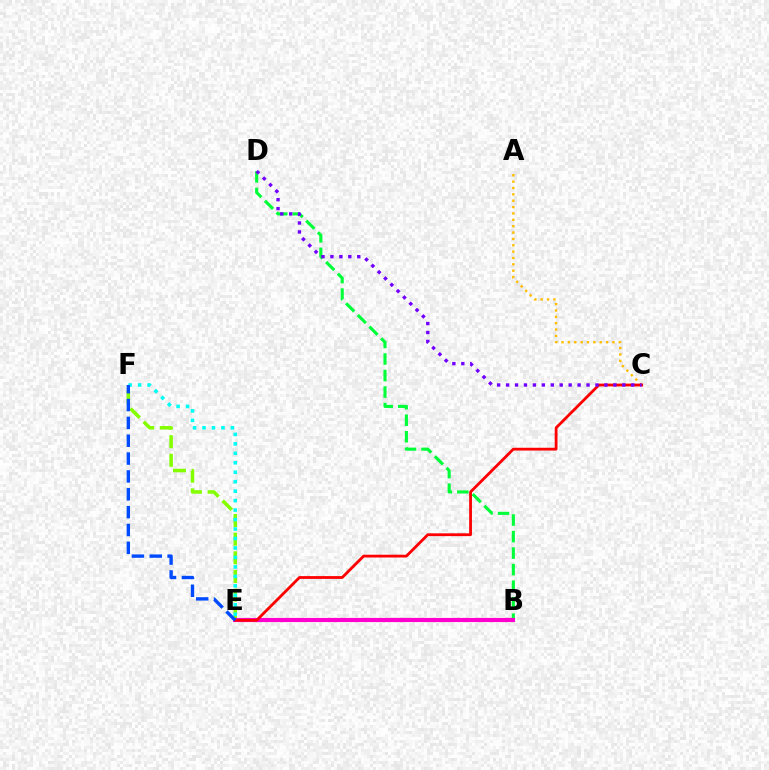{('E', 'F'): [{'color': '#84ff00', 'line_style': 'dashed', 'thickness': 2.53}, {'color': '#00fff6', 'line_style': 'dotted', 'thickness': 2.57}, {'color': '#004bff', 'line_style': 'dashed', 'thickness': 2.42}], ('B', 'D'): [{'color': '#00ff39', 'line_style': 'dashed', 'thickness': 2.24}], ('B', 'E'): [{'color': '#ff00cf', 'line_style': 'solid', 'thickness': 2.99}], ('A', 'C'): [{'color': '#ffbd00', 'line_style': 'dotted', 'thickness': 1.73}], ('C', 'E'): [{'color': '#ff0000', 'line_style': 'solid', 'thickness': 2.02}], ('C', 'D'): [{'color': '#7200ff', 'line_style': 'dotted', 'thickness': 2.43}]}